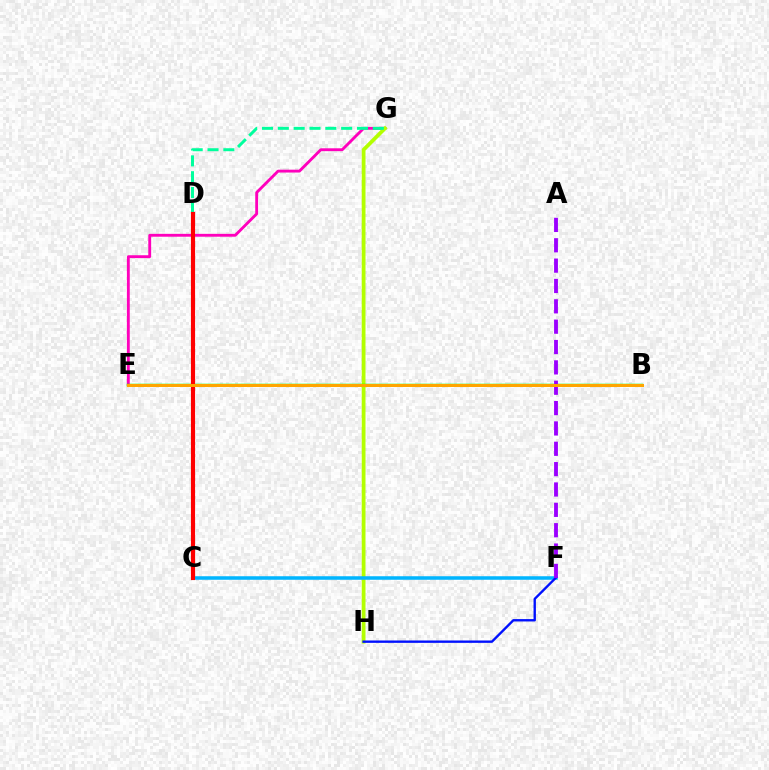{('E', 'G'): [{'color': '#ff00bd', 'line_style': 'solid', 'thickness': 2.06}], ('G', 'H'): [{'color': '#b3ff00', 'line_style': 'solid', 'thickness': 2.71}], ('B', 'E'): [{'color': '#08ff00', 'line_style': 'solid', 'thickness': 1.79}, {'color': '#ffa500', 'line_style': 'solid', 'thickness': 2.16}], ('D', 'G'): [{'color': '#00ff9d', 'line_style': 'dashed', 'thickness': 2.15}], ('C', 'F'): [{'color': '#00b5ff', 'line_style': 'solid', 'thickness': 2.54}], ('F', 'H'): [{'color': '#0010ff', 'line_style': 'solid', 'thickness': 1.7}], ('C', 'D'): [{'color': '#ff0000', 'line_style': 'solid', 'thickness': 2.98}], ('A', 'F'): [{'color': '#9b00ff', 'line_style': 'dashed', 'thickness': 2.76}]}